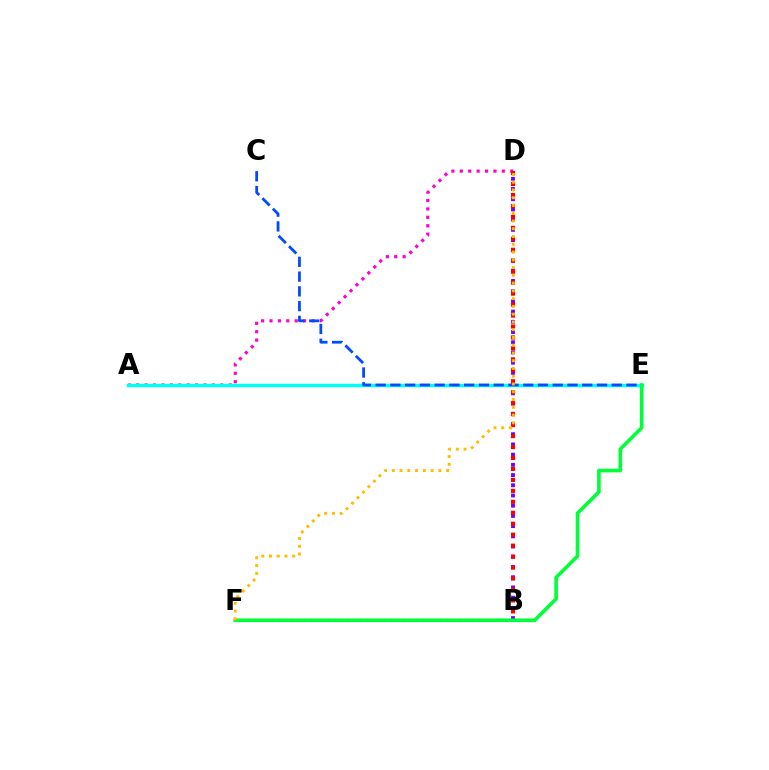{('A', 'D'): [{'color': '#ff00cf', 'line_style': 'dotted', 'thickness': 2.28}], ('A', 'E'): [{'color': '#00fff6', 'line_style': 'solid', 'thickness': 2.46}], ('C', 'E'): [{'color': '#004bff', 'line_style': 'dashed', 'thickness': 2.0}], ('B', 'D'): [{'color': '#7200ff', 'line_style': 'dotted', 'thickness': 2.78}, {'color': '#ff0000', 'line_style': 'dotted', 'thickness': 2.98}], ('B', 'F'): [{'color': '#84ff00', 'line_style': 'dotted', 'thickness': 1.69}], ('E', 'F'): [{'color': '#00ff39', 'line_style': 'solid', 'thickness': 2.61}], ('D', 'F'): [{'color': '#ffbd00', 'line_style': 'dotted', 'thickness': 2.11}]}